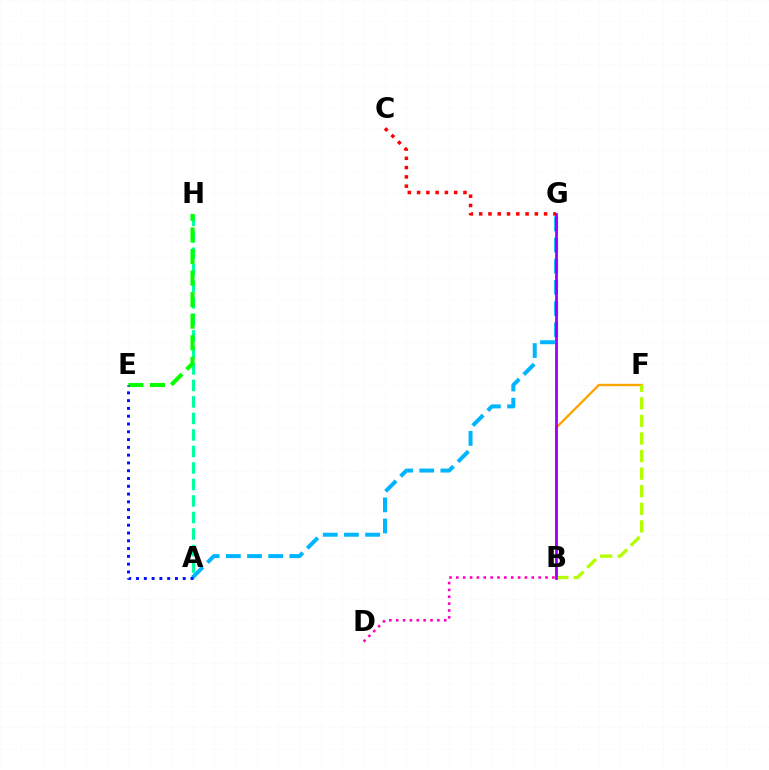{('A', 'G'): [{'color': '#00b5ff', 'line_style': 'dashed', 'thickness': 2.87}], ('A', 'H'): [{'color': '#00ff9d', 'line_style': 'dashed', 'thickness': 2.24}], ('B', 'F'): [{'color': '#ffa500', 'line_style': 'solid', 'thickness': 1.69}, {'color': '#b3ff00', 'line_style': 'dashed', 'thickness': 2.39}], ('B', 'D'): [{'color': '#ff00bd', 'line_style': 'dotted', 'thickness': 1.86}], ('C', 'G'): [{'color': '#ff0000', 'line_style': 'dotted', 'thickness': 2.52}], ('E', 'H'): [{'color': '#08ff00', 'line_style': 'dashed', 'thickness': 2.93}], ('B', 'G'): [{'color': '#9b00ff', 'line_style': 'solid', 'thickness': 2.01}], ('A', 'E'): [{'color': '#0010ff', 'line_style': 'dotted', 'thickness': 2.12}]}